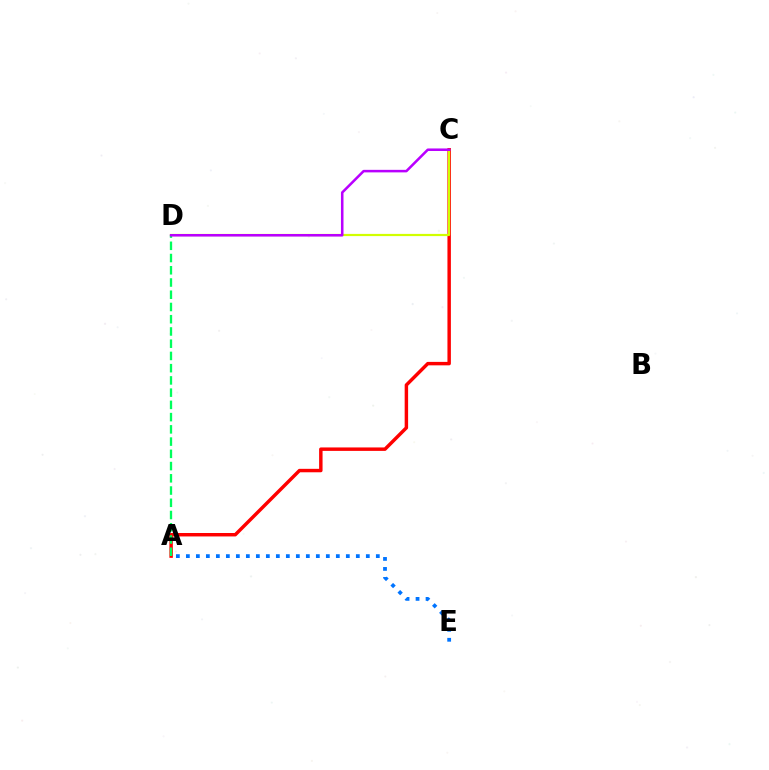{('A', 'C'): [{'color': '#ff0000', 'line_style': 'solid', 'thickness': 2.48}], ('C', 'D'): [{'color': '#d1ff00', 'line_style': 'solid', 'thickness': 1.59}, {'color': '#b900ff', 'line_style': 'solid', 'thickness': 1.83}], ('A', 'E'): [{'color': '#0074ff', 'line_style': 'dotted', 'thickness': 2.72}], ('A', 'D'): [{'color': '#00ff5c', 'line_style': 'dashed', 'thickness': 1.66}]}